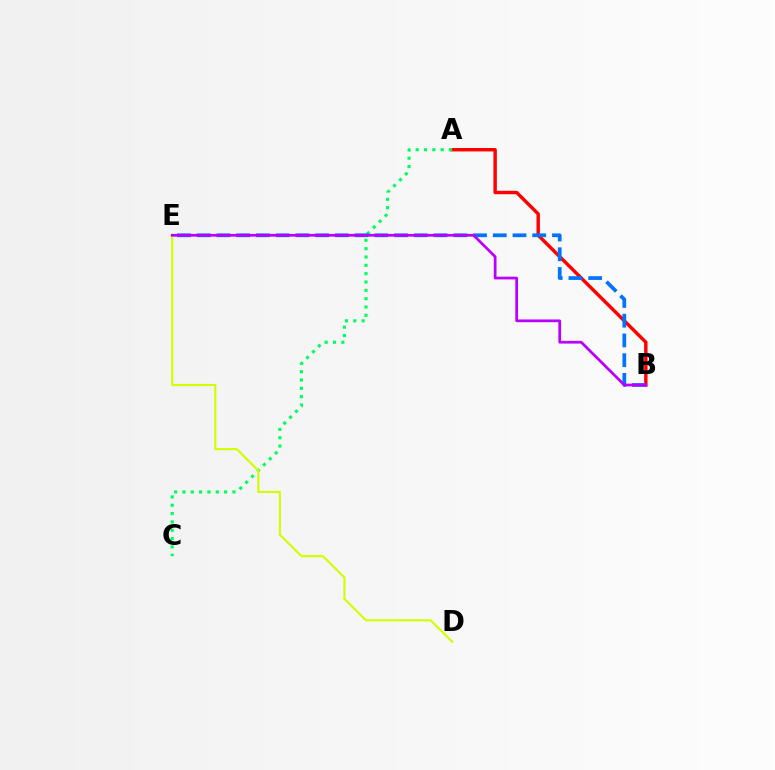{('A', 'B'): [{'color': '#ff0000', 'line_style': 'solid', 'thickness': 2.46}], ('A', 'C'): [{'color': '#00ff5c', 'line_style': 'dotted', 'thickness': 2.26}], ('B', 'E'): [{'color': '#0074ff', 'line_style': 'dashed', 'thickness': 2.68}, {'color': '#b900ff', 'line_style': 'solid', 'thickness': 1.98}], ('D', 'E'): [{'color': '#d1ff00', 'line_style': 'solid', 'thickness': 1.55}]}